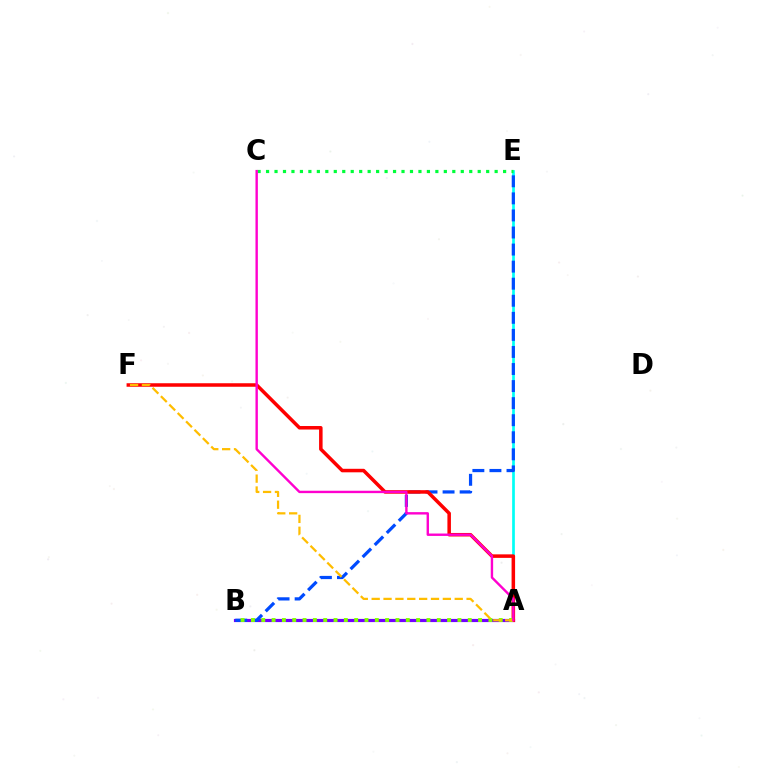{('A', 'B'): [{'color': '#7200ff', 'line_style': 'solid', 'thickness': 2.28}, {'color': '#84ff00', 'line_style': 'dotted', 'thickness': 2.81}], ('A', 'E'): [{'color': '#00fff6', 'line_style': 'solid', 'thickness': 1.94}], ('B', 'E'): [{'color': '#004bff', 'line_style': 'dashed', 'thickness': 2.32}], ('A', 'F'): [{'color': '#ff0000', 'line_style': 'solid', 'thickness': 2.53}, {'color': '#ffbd00', 'line_style': 'dashed', 'thickness': 1.61}], ('C', 'E'): [{'color': '#00ff39', 'line_style': 'dotted', 'thickness': 2.3}], ('A', 'C'): [{'color': '#ff00cf', 'line_style': 'solid', 'thickness': 1.72}]}